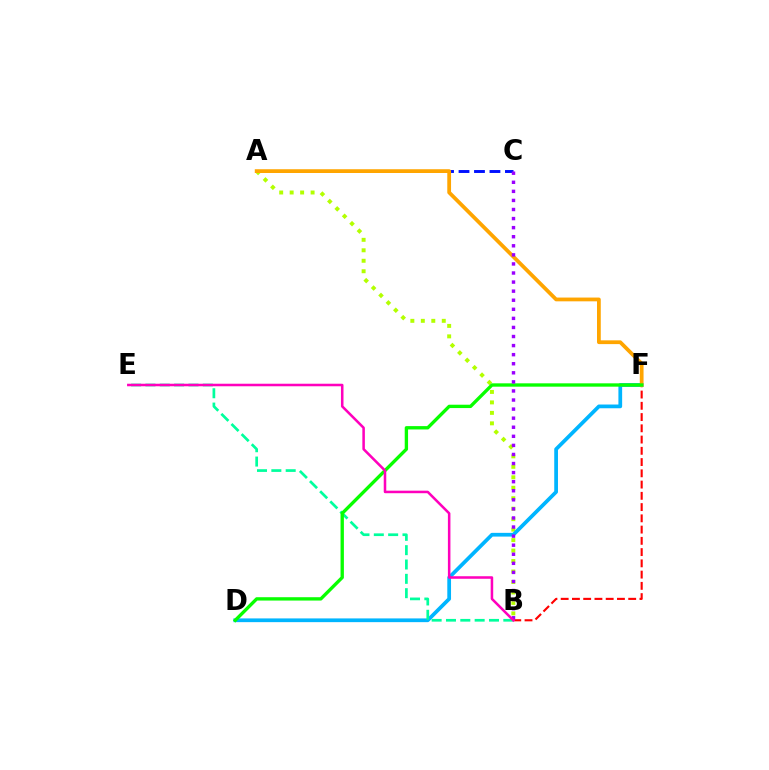{('B', 'F'): [{'color': '#ff0000', 'line_style': 'dashed', 'thickness': 1.53}], ('A', 'B'): [{'color': '#b3ff00', 'line_style': 'dotted', 'thickness': 2.84}], ('D', 'F'): [{'color': '#00b5ff', 'line_style': 'solid', 'thickness': 2.69}, {'color': '#08ff00', 'line_style': 'solid', 'thickness': 2.41}], ('A', 'C'): [{'color': '#0010ff', 'line_style': 'dashed', 'thickness': 2.1}], ('B', 'E'): [{'color': '#00ff9d', 'line_style': 'dashed', 'thickness': 1.95}, {'color': '#ff00bd', 'line_style': 'solid', 'thickness': 1.83}], ('A', 'F'): [{'color': '#ffa500', 'line_style': 'solid', 'thickness': 2.72}], ('B', 'C'): [{'color': '#9b00ff', 'line_style': 'dotted', 'thickness': 2.46}]}